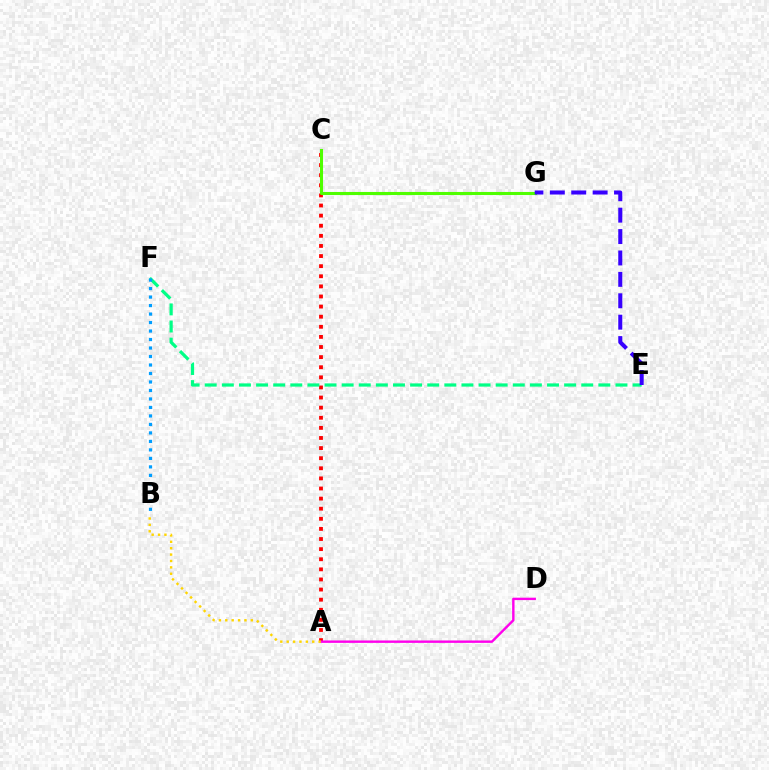{('A', 'C'): [{'color': '#ff0000', 'line_style': 'dotted', 'thickness': 2.75}], ('A', 'D'): [{'color': '#ff00ed', 'line_style': 'solid', 'thickness': 1.73}], ('E', 'F'): [{'color': '#00ff86', 'line_style': 'dashed', 'thickness': 2.32}], ('B', 'F'): [{'color': '#009eff', 'line_style': 'dotted', 'thickness': 2.31}], ('A', 'B'): [{'color': '#ffd500', 'line_style': 'dotted', 'thickness': 1.74}], ('C', 'G'): [{'color': '#4fff00', 'line_style': 'solid', 'thickness': 2.21}], ('E', 'G'): [{'color': '#3700ff', 'line_style': 'dashed', 'thickness': 2.91}]}